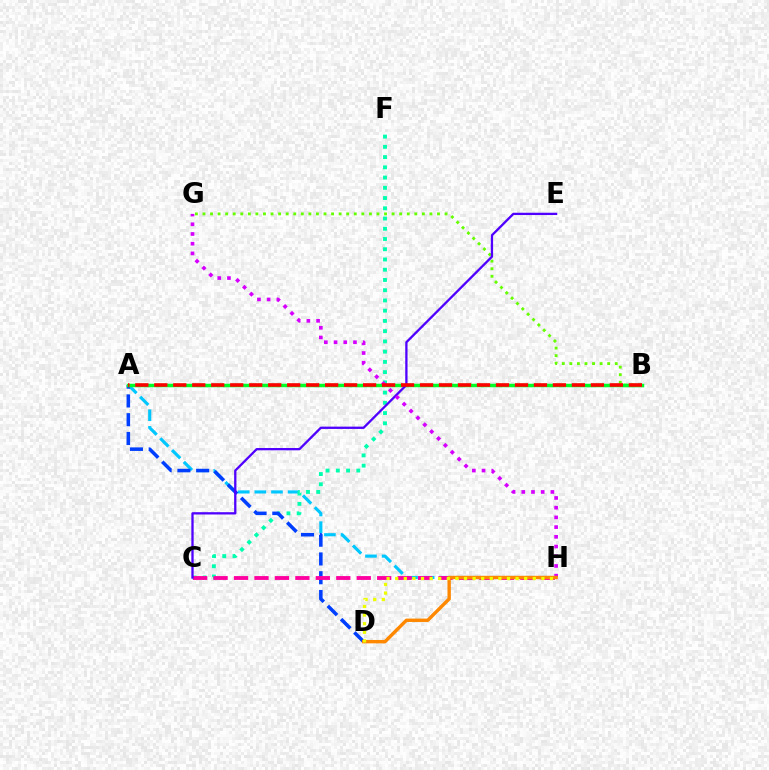{('B', 'G'): [{'color': '#66ff00', 'line_style': 'dotted', 'thickness': 2.06}], ('A', 'H'): [{'color': '#00c7ff', 'line_style': 'dashed', 'thickness': 2.26}], ('C', 'F'): [{'color': '#00ffaf', 'line_style': 'dotted', 'thickness': 2.78}], ('A', 'D'): [{'color': '#003fff', 'line_style': 'dashed', 'thickness': 2.55}], ('C', 'H'): [{'color': '#ff00a0', 'line_style': 'dashed', 'thickness': 2.78}], ('A', 'B'): [{'color': '#00ff27', 'line_style': 'solid', 'thickness': 2.51}, {'color': '#ff0000', 'line_style': 'dashed', 'thickness': 2.58}], ('C', 'E'): [{'color': '#4f00ff', 'line_style': 'solid', 'thickness': 1.65}], ('G', 'H'): [{'color': '#d600ff', 'line_style': 'dotted', 'thickness': 2.64}], ('D', 'H'): [{'color': '#ff8800', 'line_style': 'solid', 'thickness': 2.44}, {'color': '#eeff00', 'line_style': 'dotted', 'thickness': 2.34}]}